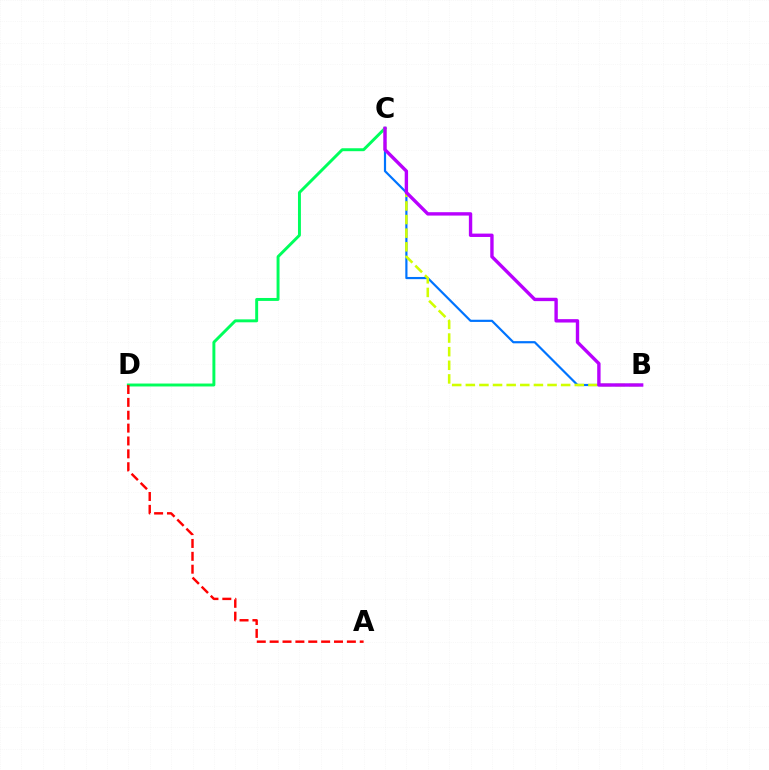{('B', 'C'): [{'color': '#0074ff', 'line_style': 'solid', 'thickness': 1.57}, {'color': '#d1ff00', 'line_style': 'dashed', 'thickness': 1.85}, {'color': '#b900ff', 'line_style': 'solid', 'thickness': 2.43}], ('C', 'D'): [{'color': '#00ff5c', 'line_style': 'solid', 'thickness': 2.12}], ('A', 'D'): [{'color': '#ff0000', 'line_style': 'dashed', 'thickness': 1.75}]}